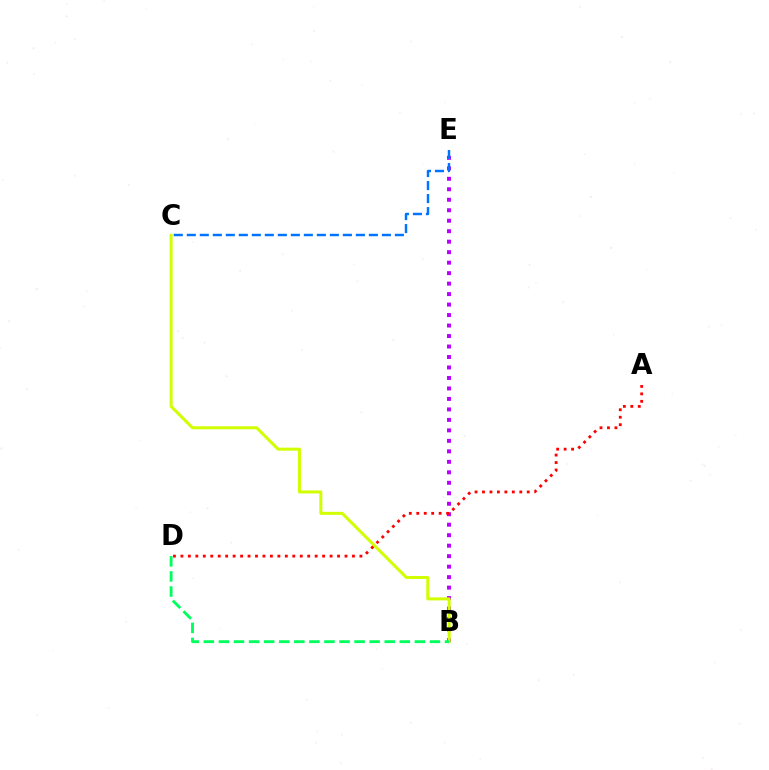{('B', 'E'): [{'color': '#b900ff', 'line_style': 'dotted', 'thickness': 2.85}], ('B', 'C'): [{'color': '#d1ff00', 'line_style': 'solid', 'thickness': 2.16}], ('A', 'D'): [{'color': '#ff0000', 'line_style': 'dotted', 'thickness': 2.03}], ('C', 'E'): [{'color': '#0074ff', 'line_style': 'dashed', 'thickness': 1.77}], ('B', 'D'): [{'color': '#00ff5c', 'line_style': 'dashed', 'thickness': 2.05}]}